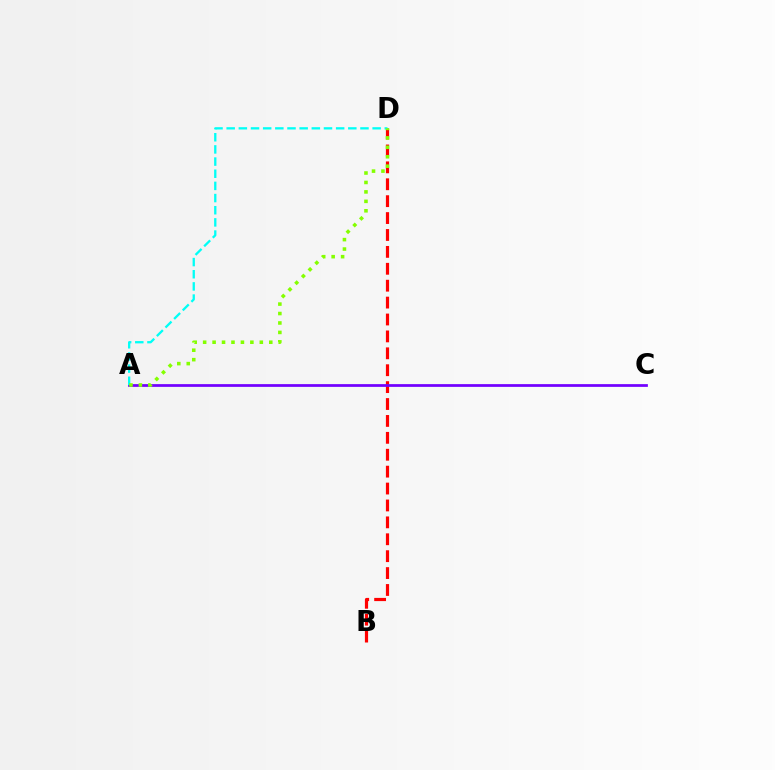{('B', 'D'): [{'color': '#ff0000', 'line_style': 'dashed', 'thickness': 2.3}], ('A', 'C'): [{'color': '#7200ff', 'line_style': 'solid', 'thickness': 1.97}], ('A', 'D'): [{'color': '#00fff6', 'line_style': 'dashed', 'thickness': 1.65}, {'color': '#84ff00', 'line_style': 'dotted', 'thickness': 2.57}]}